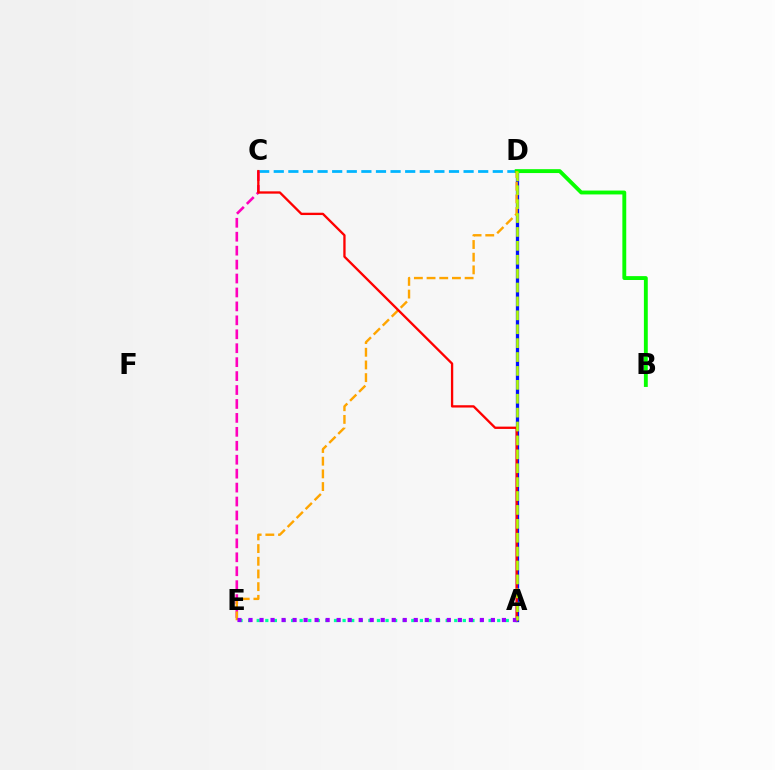{('C', 'D'): [{'color': '#00b5ff', 'line_style': 'dashed', 'thickness': 1.98}], ('C', 'E'): [{'color': '#ff00bd', 'line_style': 'dashed', 'thickness': 1.89}], ('A', 'D'): [{'color': '#0010ff', 'line_style': 'solid', 'thickness': 2.36}, {'color': '#b3ff00', 'line_style': 'dashed', 'thickness': 1.89}], ('A', 'E'): [{'color': '#00ff9d', 'line_style': 'dotted', 'thickness': 2.33}, {'color': '#9b00ff', 'line_style': 'dotted', 'thickness': 2.99}], ('B', 'D'): [{'color': '#08ff00', 'line_style': 'solid', 'thickness': 2.79}], ('D', 'E'): [{'color': '#ffa500', 'line_style': 'dashed', 'thickness': 1.72}], ('A', 'C'): [{'color': '#ff0000', 'line_style': 'solid', 'thickness': 1.67}]}